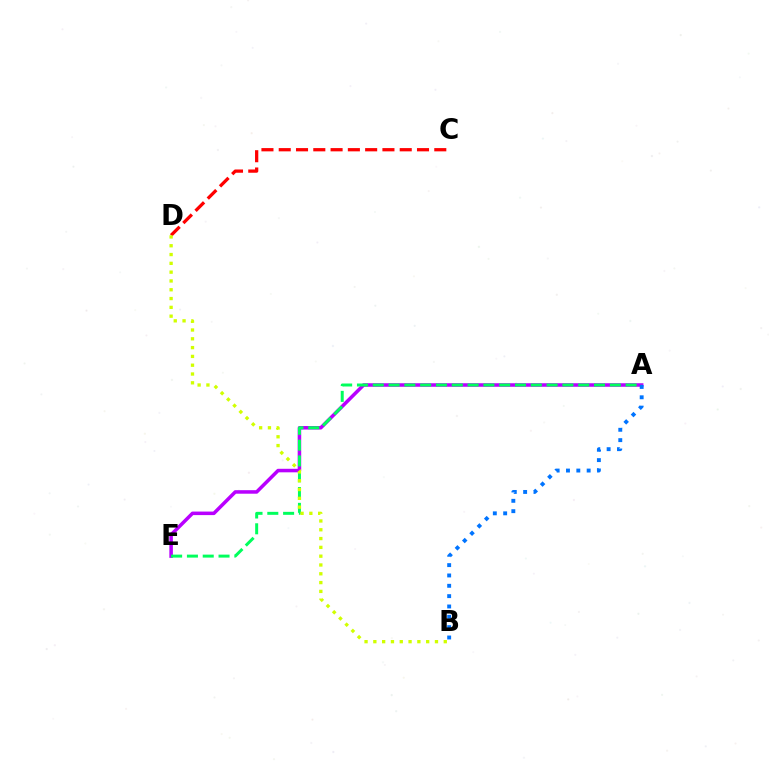{('A', 'E'): [{'color': '#b900ff', 'line_style': 'solid', 'thickness': 2.54}, {'color': '#00ff5c', 'line_style': 'dashed', 'thickness': 2.15}], ('C', 'D'): [{'color': '#ff0000', 'line_style': 'dashed', 'thickness': 2.35}], ('B', 'D'): [{'color': '#d1ff00', 'line_style': 'dotted', 'thickness': 2.39}], ('A', 'B'): [{'color': '#0074ff', 'line_style': 'dotted', 'thickness': 2.81}]}